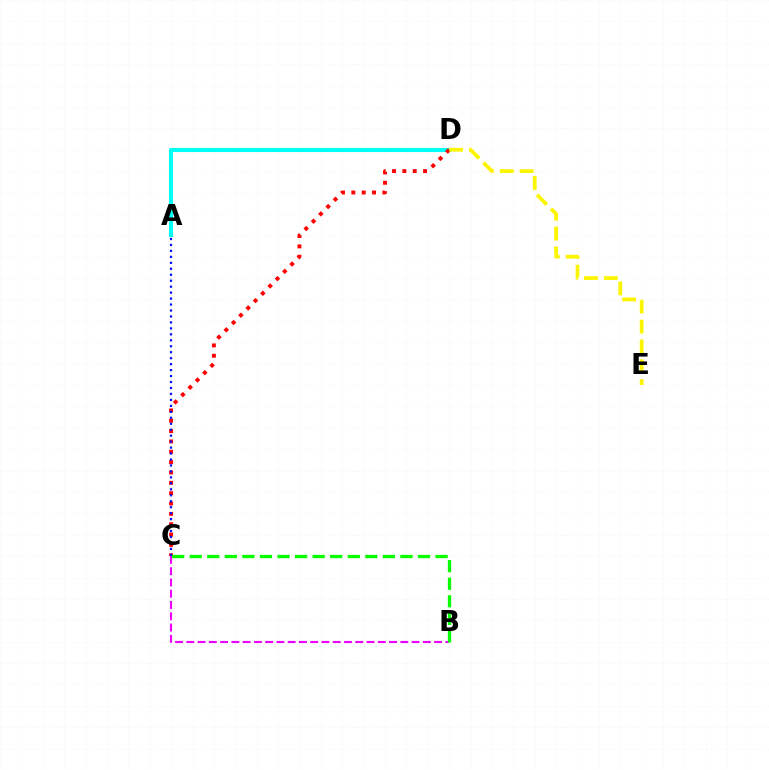{('B', 'C'): [{'color': '#ee00ff', 'line_style': 'dashed', 'thickness': 1.53}, {'color': '#08ff00', 'line_style': 'dashed', 'thickness': 2.39}], ('A', 'D'): [{'color': '#00fff6', 'line_style': 'solid', 'thickness': 2.94}], ('C', 'D'): [{'color': '#ff0000', 'line_style': 'dotted', 'thickness': 2.81}], ('A', 'C'): [{'color': '#0010ff', 'line_style': 'dotted', 'thickness': 1.62}], ('D', 'E'): [{'color': '#fcf500', 'line_style': 'dashed', 'thickness': 2.7}]}